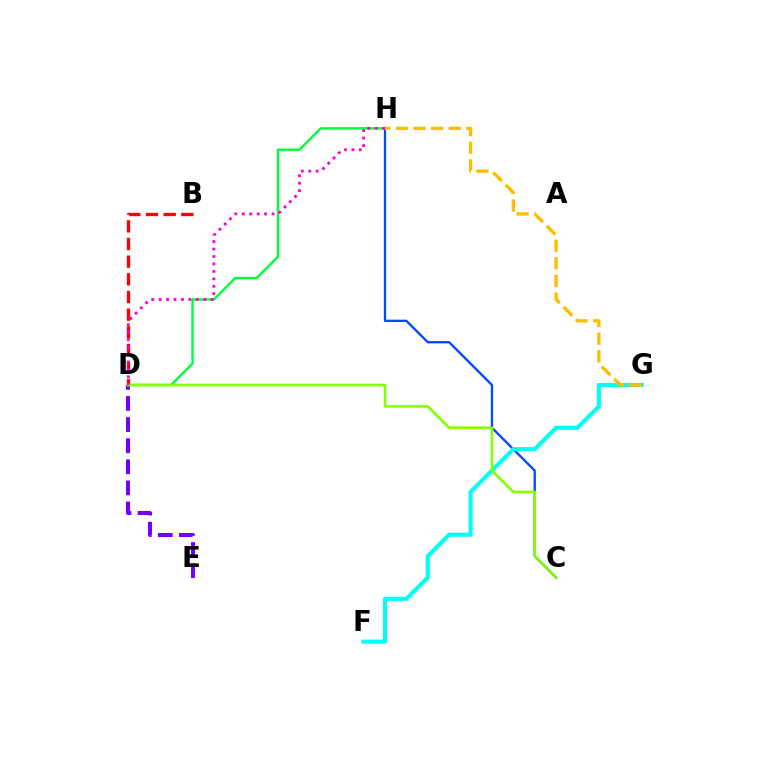{('D', 'E'): [{'color': '#7200ff', 'line_style': 'dashed', 'thickness': 2.87}], ('D', 'H'): [{'color': '#00ff39', 'line_style': 'solid', 'thickness': 1.73}, {'color': '#ff00cf', 'line_style': 'dotted', 'thickness': 2.02}], ('B', 'D'): [{'color': '#ff0000', 'line_style': 'dashed', 'thickness': 2.4}], ('C', 'H'): [{'color': '#004bff', 'line_style': 'solid', 'thickness': 1.67}], ('F', 'G'): [{'color': '#00fff6', 'line_style': 'solid', 'thickness': 2.97}], ('C', 'D'): [{'color': '#84ff00', 'line_style': 'solid', 'thickness': 1.87}], ('G', 'H'): [{'color': '#ffbd00', 'line_style': 'dashed', 'thickness': 2.39}]}